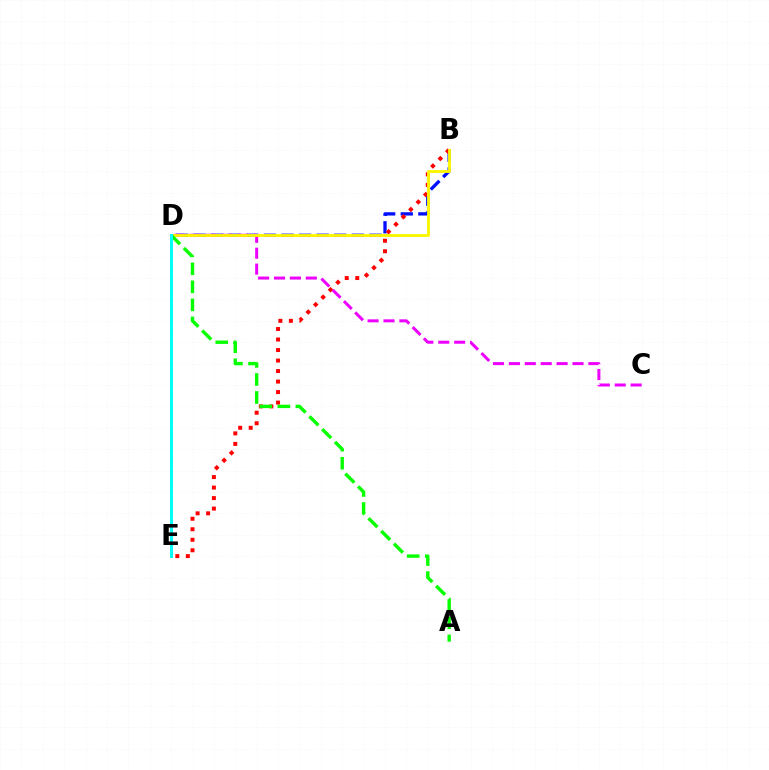{('B', 'D'): [{'color': '#0010ff', 'line_style': 'dashed', 'thickness': 2.39}, {'color': '#fcf500', 'line_style': 'solid', 'thickness': 2.05}], ('B', 'E'): [{'color': '#ff0000', 'line_style': 'dotted', 'thickness': 2.86}], ('C', 'D'): [{'color': '#ee00ff', 'line_style': 'dashed', 'thickness': 2.16}], ('A', 'D'): [{'color': '#08ff00', 'line_style': 'dashed', 'thickness': 2.45}], ('D', 'E'): [{'color': '#00fff6', 'line_style': 'solid', 'thickness': 2.15}]}